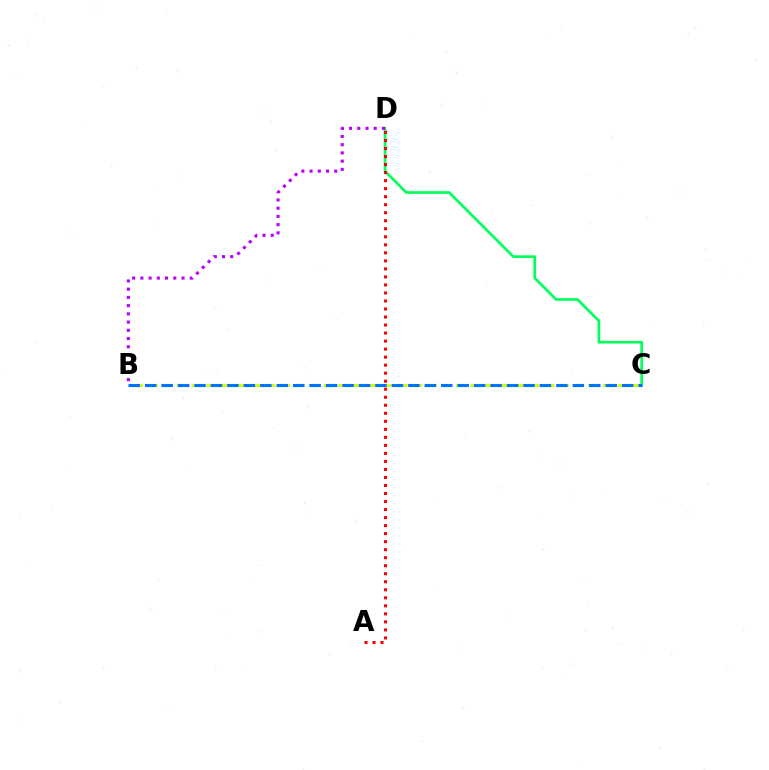{('C', 'D'): [{'color': '#00ff5c', 'line_style': 'solid', 'thickness': 1.93}], ('A', 'D'): [{'color': '#ff0000', 'line_style': 'dotted', 'thickness': 2.18}], ('B', 'C'): [{'color': '#d1ff00', 'line_style': 'dashed', 'thickness': 2.0}, {'color': '#0074ff', 'line_style': 'dashed', 'thickness': 2.23}], ('B', 'D'): [{'color': '#b900ff', 'line_style': 'dotted', 'thickness': 2.23}]}